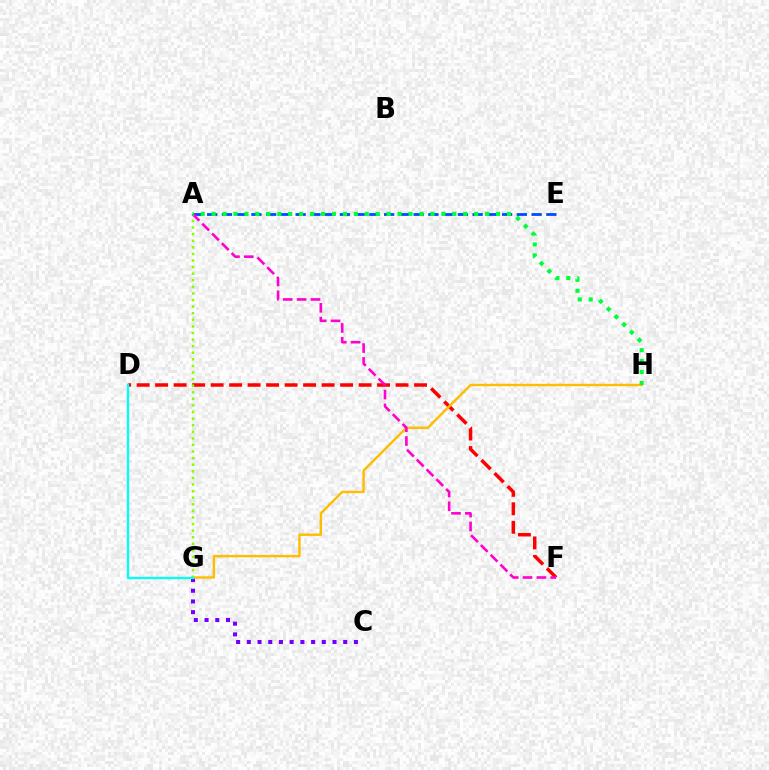{('D', 'F'): [{'color': '#ff0000', 'line_style': 'dashed', 'thickness': 2.51}], ('C', 'G'): [{'color': '#7200ff', 'line_style': 'dotted', 'thickness': 2.91}], ('G', 'H'): [{'color': '#ffbd00', 'line_style': 'solid', 'thickness': 1.73}], ('A', 'G'): [{'color': '#84ff00', 'line_style': 'dotted', 'thickness': 1.79}], ('A', 'E'): [{'color': '#004bff', 'line_style': 'dashed', 'thickness': 2.0}], ('A', 'F'): [{'color': '#ff00cf', 'line_style': 'dashed', 'thickness': 1.88}], ('D', 'G'): [{'color': '#00fff6', 'line_style': 'solid', 'thickness': 1.66}], ('A', 'H'): [{'color': '#00ff39', 'line_style': 'dotted', 'thickness': 2.97}]}